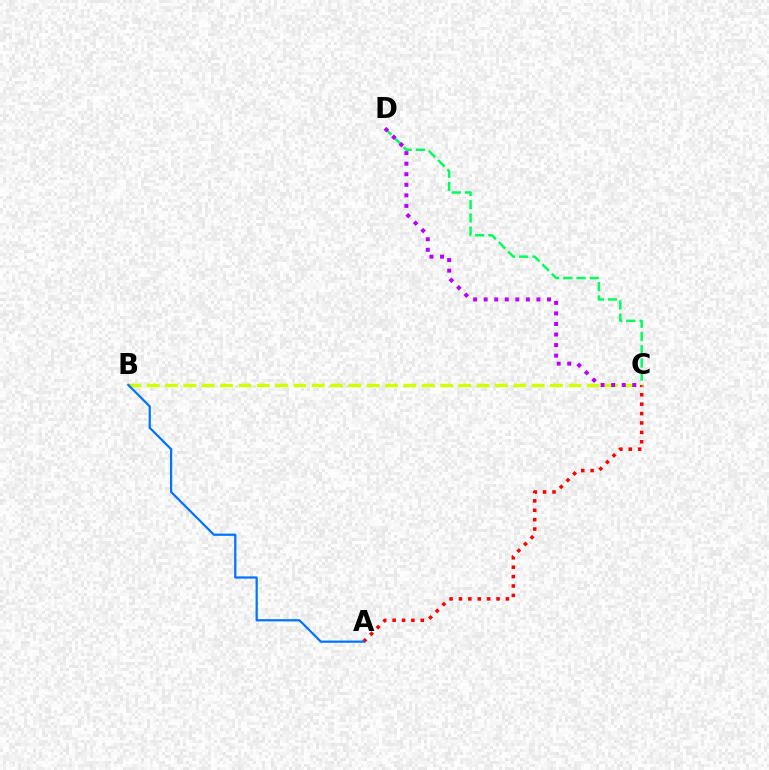{('A', 'C'): [{'color': '#ff0000', 'line_style': 'dotted', 'thickness': 2.55}], ('B', 'C'): [{'color': '#d1ff00', 'line_style': 'dashed', 'thickness': 2.49}], ('C', 'D'): [{'color': '#00ff5c', 'line_style': 'dashed', 'thickness': 1.8}, {'color': '#b900ff', 'line_style': 'dotted', 'thickness': 2.87}], ('A', 'B'): [{'color': '#0074ff', 'line_style': 'solid', 'thickness': 1.6}]}